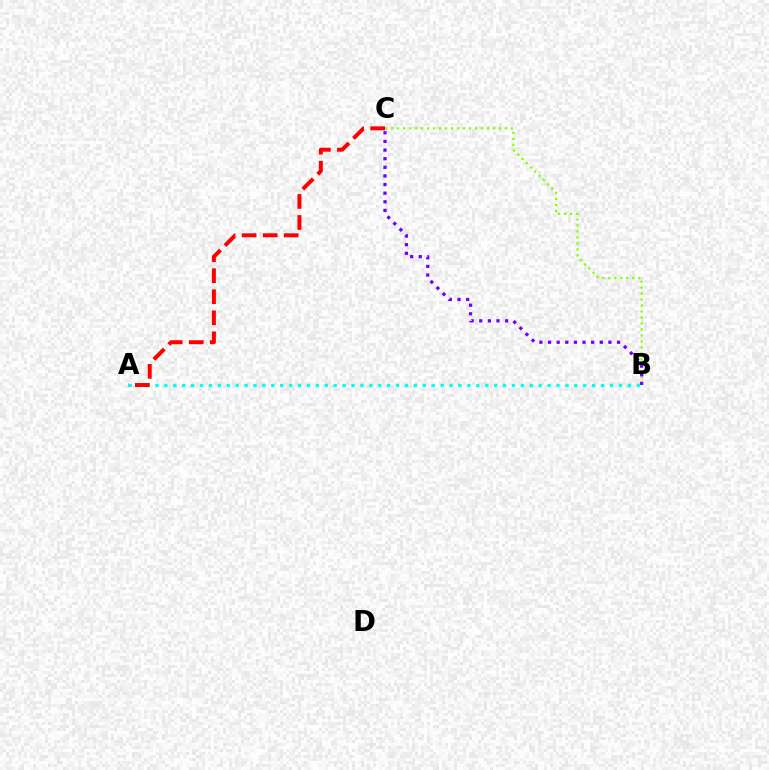{('A', 'B'): [{'color': '#00fff6', 'line_style': 'dotted', 'thickness': 2.42}], ('B', 'C'): [{'color': '#84ff00', 'line_style': 'dotted', 'thickness': 1.63}, {'color': '#7200ff', 'line_style': 'dotted', 'thickness': 2.34}], ('A', 'C'): [{'color': '#ff0000', 'line_style': 'dashed', 'thickness': 2.86}]}